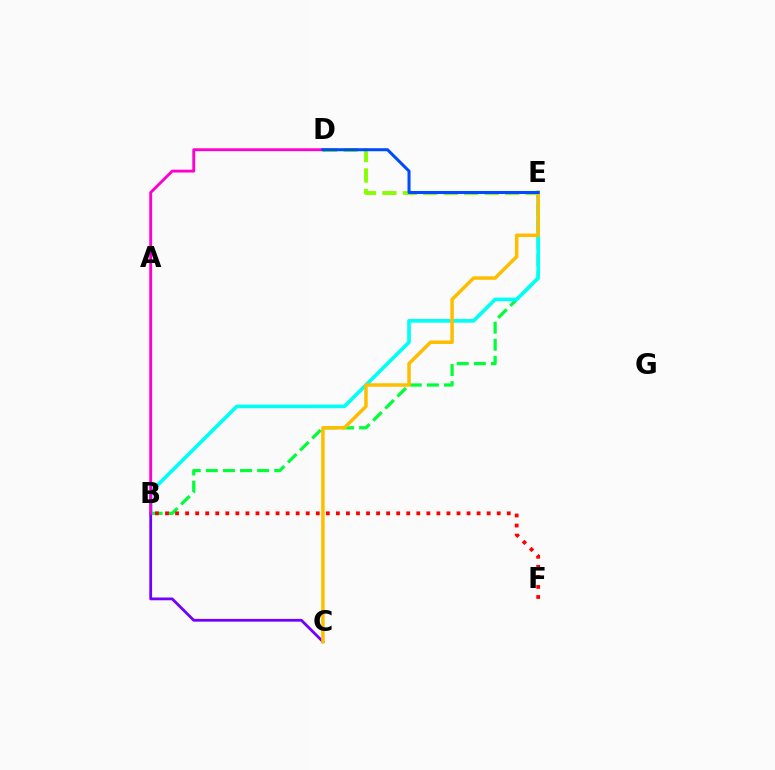{('B', 'E'): [{'color': '#00ff39', 'line_style': 'dashed', 'thickness': 2.32}, {'color': '#00fff6', 'line_style': 'solid', 'thickness': 2.65}], ('D', 'E'): [{'color': '#84ff00', 'line_style': 'dashed', 'thickness': 2.78}, {'color': '#004bff', 'line_style': 'solid', 'thickness': 2.18}], ('B', 'C'): [{'color': '#7200ff', 'line_style': 'solid', 'thickness': 2.0}], ('B', 'F'): [{'color': '#ff0000', 'line_style': 'dotted', 'thickness': 2.73}], ('C', 'E'): [{'color': '#ffbd00', 'line_style': 'solid', 'thickness': 2.51}], ('B', 'D'): [{'color': '#ff00cf', 'line_style': 'solid', 'thickness': 2.07}]}